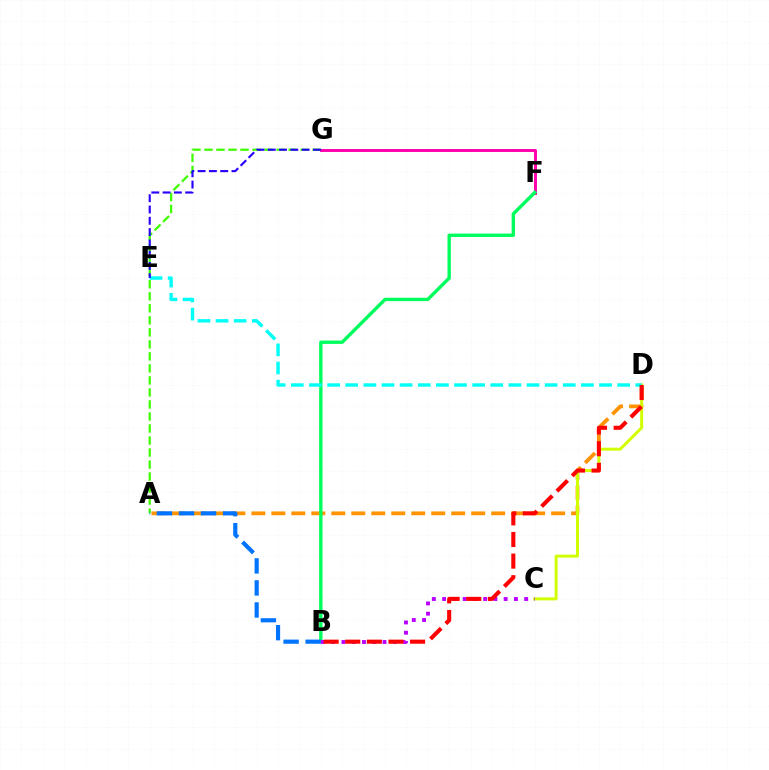{('A', 'D'): [{'color': '#ff9400', 'line_style': 'dashed', 'thickness': 2.71}], ('A', 'G'): [{'color': '#3dff00', 'line_style': 'dashed', 'thickness': 1.63}], ('C', 'D'): [{'color': '#d1ff00', 'line_style': 'solid', 'thickness': 2.14}], ('F', 'G'): [{'color': '#ff00ac', 'line_style': 'solid', 'thickness': 2.11}], ('B', 'F'): [{'color': '#00ff5c', 'line_style': 'solid', 'thickness': 2.43}], ('A', 'B'): [{'color': '#0074ff', 'line_style': 'dashed', 'thickness': 2.99}], ('B', 'C'): [{'color': '#b900ff', 'line_style': 'dotted', 'thickness': 2.79}], ('D', 'E'): [{'color': '#00fff6', 'line_style': 'dashed', 'thickness': 2.46}], ('E', 'G'): [{'color': '#2500ff', 'line_style': 'dashed', 'thickness': 1.53}], ('B', 'D'): [{'color': '#ff0000', 'line_style': 'dashed', 'thickness': 2.94}]}